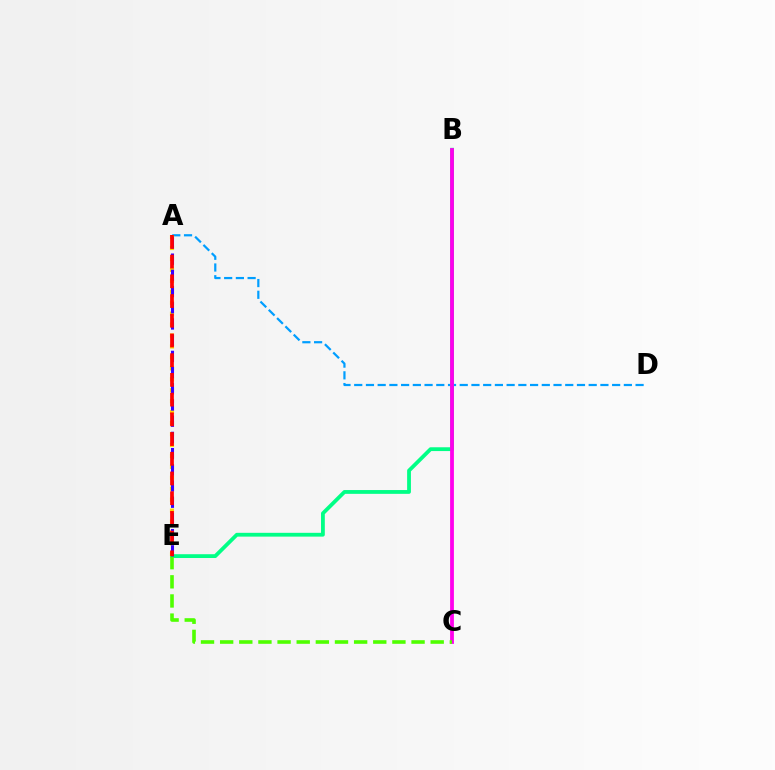{('A', 'D'): [{'color': '#009eff', 'line_style': 'dashed', 'thickness': 1.59}], ('B', 'E'): [{'color': '#00ff86', 'line_style': 'solid', 'thickness': 2.73}], ('B', 'C'): [{'color': '#ff00ed', 'line_style': 'solid', 'thickness': 2.73}], ('C', 'E'): [{'color': '#4fff00', 'line_style': 'dashed', 'thickness': 2.6}], ('A', 'E'): [{'color': '#ffd500', 'line_style': 'dotted', 'thickness': 2.97}, {'color': '#3700ff', 'line_style': 'dashed', 'thickness': 2.2}, {'color': '#ff0000', 'line_style': 'dashed', 'thickness': 2.68}]}